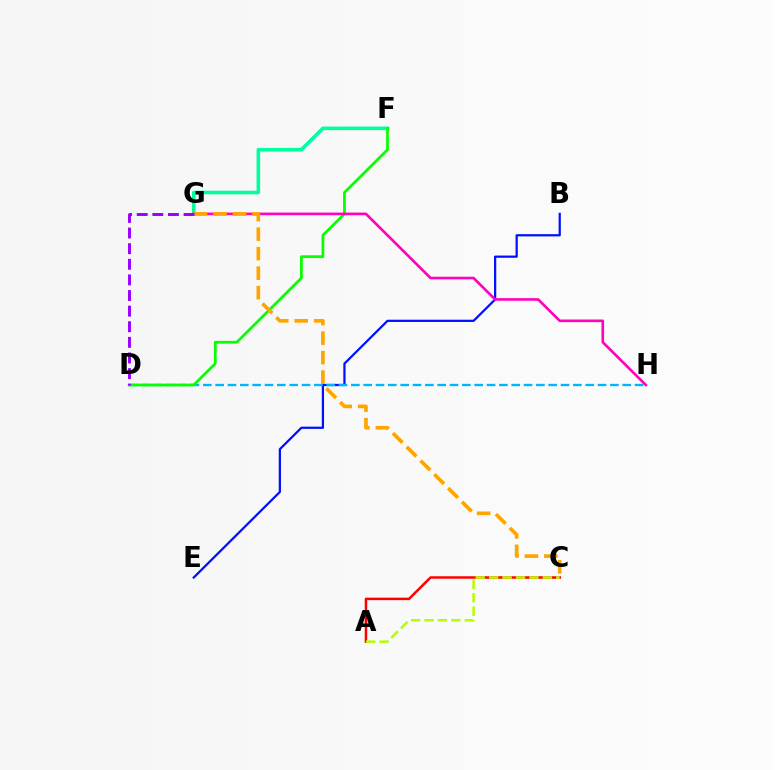{('A', 'C'): [{'color': '#ff0000', 'line_style': 'solid', 'thickness': 1.8}, {'color': '#b3ff00', 'line_style': 'dashed', 'thickness': 1.82}], ('F', 'G'): [{'color': '#00ff9d', 'line_style': 'solid', 'thickness': 2.58}], ('B', 'E'): [{'color': '#0010ff', 'line_style': 'solid', 'thickness': 1.61}], ('D', 'H'): [{'color': '#00b5ff', 'line_style': 'dashed', 'thickness': 1.68}], ('D', 'F'): [{'color': '#08ff00', 'line_style': 'solid', 'thickness': 1.99}], ('G', 'H'): [{'color': '#ff00bd', 'line_style': 'solid', 'thickness': 1.89}], ('C', 'G'): [{'color': '#ffa500', 'line_style': 'dashed', 'thickness': 2.65}], ('D', 'G'): [{'color': '#9b00ff', 'line_style': 'dashed', 'thickness': 2.12}]}